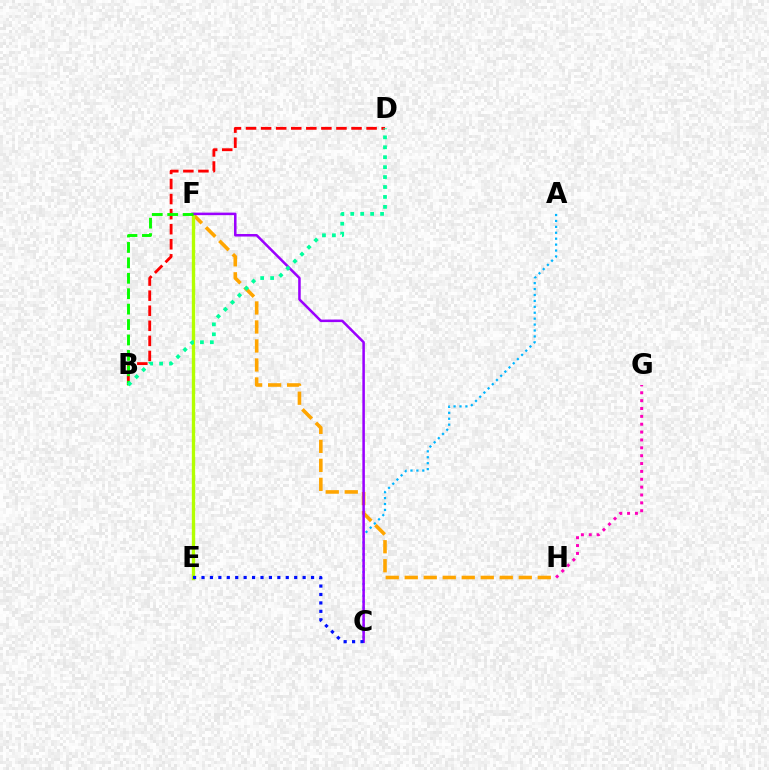{('F', 'H'): [{'color': '#ffa500', 'line_style': 'dashed', 'thickness': 2.58}], ('A', 'C'): [{'color': '#00b5ff', 'line_style': 'dotted', 'thickness': 1.61}], ('E', 'F'): [{'color': '#b3ff00', 'line_style': 'solid', 'thickness': 2.4}], ('B', 'D'): [{'color': '#ff0000', 'line_style': 'dashed', 'thickness': 2.05}, {'color': '#00ff9d', 'line_style': 'dotted', 'thickness': 2.7}], ('C', 'F'): [{'color': '#9b00ff', 'line_style': 'solid', 'thickness': 1.82}], ('B', 'F'): [{'color': '#08ff00', 'line_style': 'dashed', 'thickness': 2.1}], ('C', 'E'): [{'color': '#0010ff', 'line_style': 'dotted', 'thickness': 2.29}], ('G', 'H'): [{'color': '#ff00bd', 'line_style': 'dotted', 'thickness': 2.14}]}